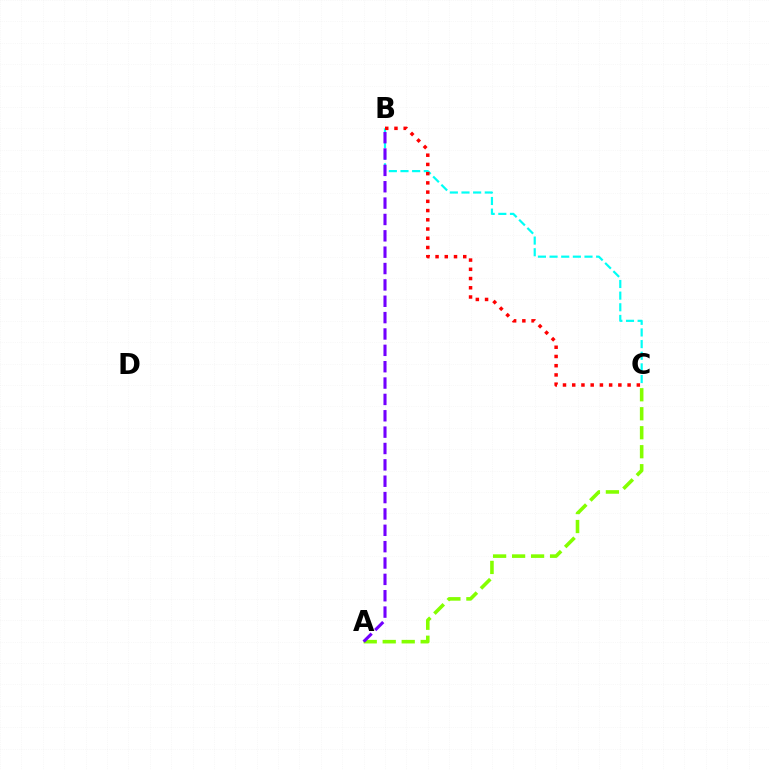{('A', 'C'): [{'color': '#84ff00', 'line_style': 'dashed', 'thickness': 2.58}], ('B', 'C'): [{'color': '#00fff6', 'line_style': 'dashed', 'thickness': 1.58}, {'color': '#ff0000', 'line_style': 'dotted', 'thickness': 2.51}], ('A', 'B'): [{'color': '#7200ff', 'line_style': 'dashed', 'thickness': 2.22}]}